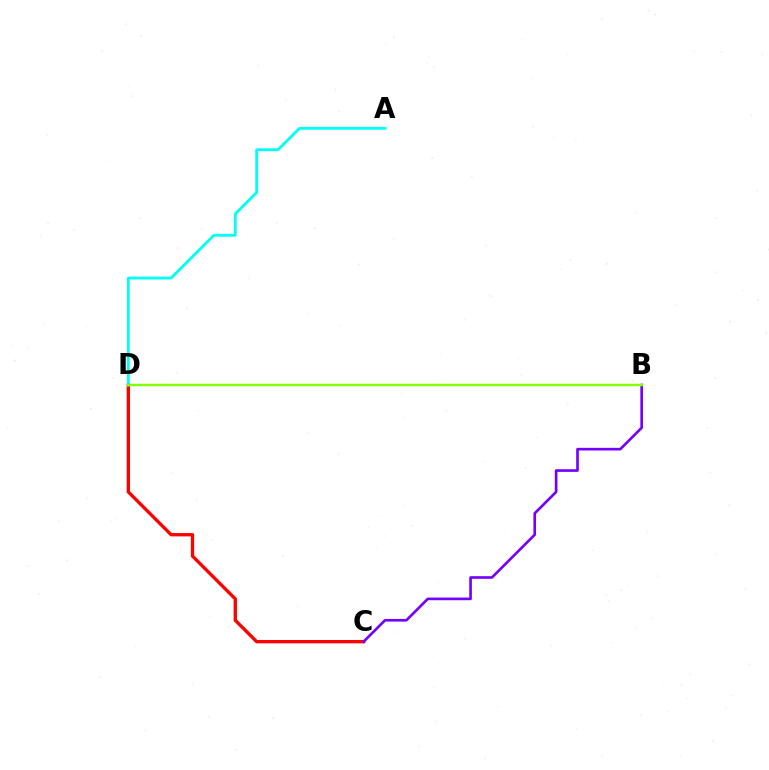{('C', 'D'): [{'color': '#ff0000', 'line_style': 'solid', 'thickness': 2.4}], ('B', 'C'): [{'color': '#7200ff', 'line_style': 'solid', 'thickness': 1.9}], ('A', 'D'): [{'color': '#00fff6', 'line_style': 'solid', 'thickness': 2.03}], ('B', 'D'): [{'color': '#84ff00', 'line_style': 'solid', 'thickness': 1.75}]}